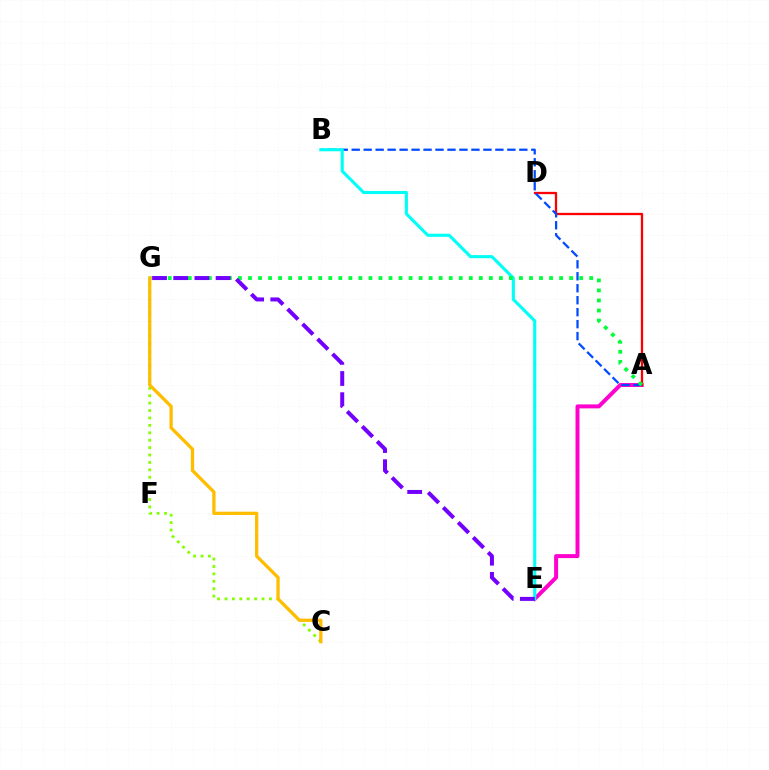{('A', 'E'): [{'color': '#ff00cf', 'line_style': 'solid', 'thickness': 2.85}], ('A', 'D'): [{'color': '#ff0000', 'line_style': 'solid', 'thickness': 1.65}], ('C', 'G'): [{'color': '#84ff00', 'line_style': 'dotted', 'thickness': 2.01}, {'color': '#ffbd00', 'line_style': 'solid', 'thickness': 2.37}], ('A', 'B'): [{'color': '#004bff', 'line_style': 'dashed', 'thickness': 1.63}], ('B', 'E'): [{'color': '#00fff6', 'line_style': 'solid', 'thickness': 2.24}], ('A', 'G'): [{'color': '#00ff39', 'line_style': 'dotted', 'thickness': 2.73}], ('E', 'G'): [{'color': '#7200ff', 'line_style': 'dashed', 'thickness': 2.88}]}